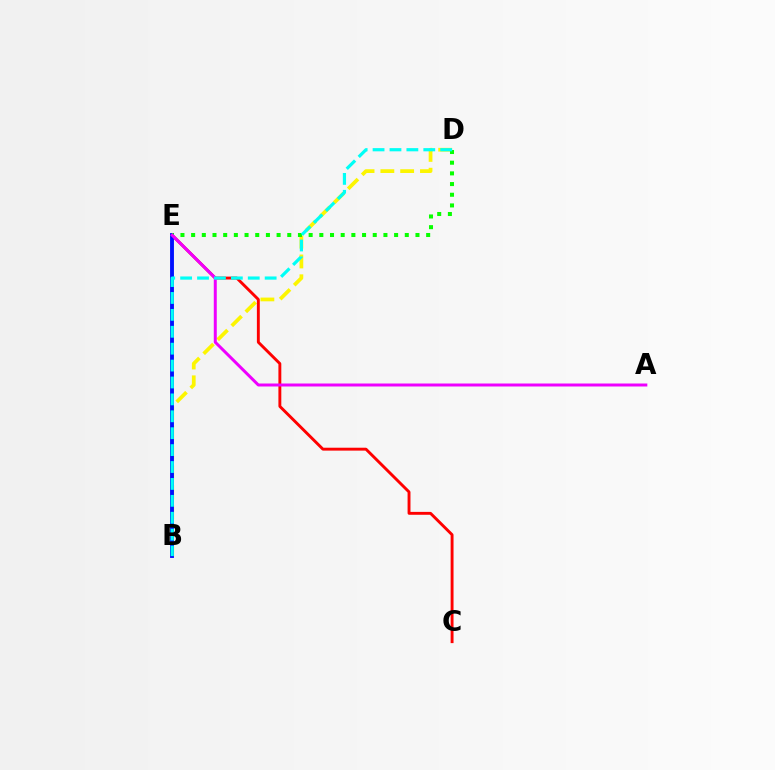{('B', 'D'): [{'color': '#fcf500', 'line_style': 'dashed', 'thickness': 2.69}, {'color': '#00fff6', 'line_style': 'dashed', 'thickness': 2.3}], ('C', 'E'): [{'color': '#ff0000', 'line_style': 'solid', 'thickness': 2.09}], ('B', 'E'): [{'color': '#0010ff', 'line_style': 'solid', 'thickness': 2.79}], ('D', 'E'): [{'color': '#08ff00', 'line_style': 'dotted', 'thickness': 2.9}], ('A', 'E'): [{'color': '#ee00ff', 'line_style': 'solid', 'thickness': 2.15}]}